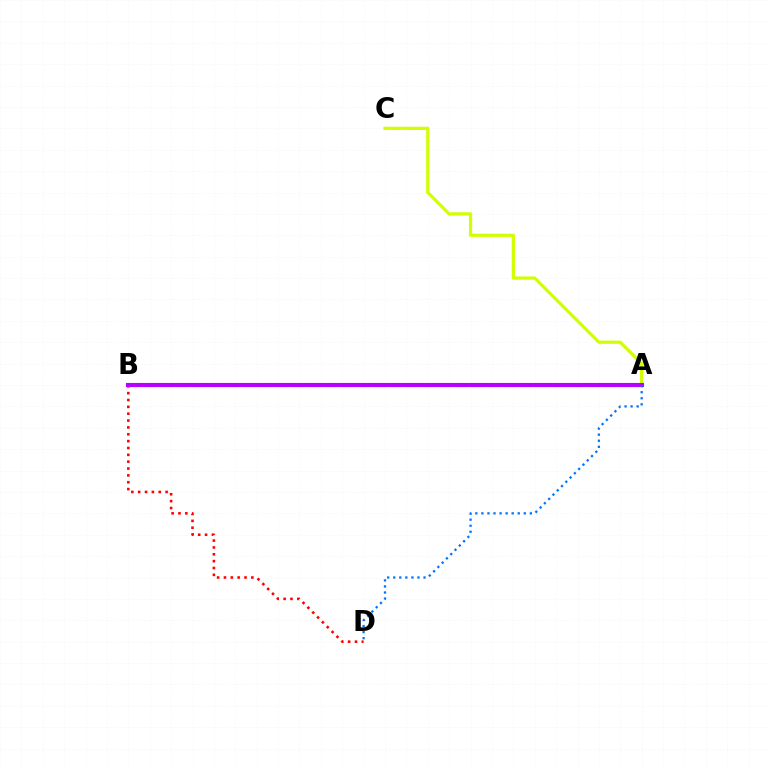{('B', 'D'): [{'color': '#ff0000', 'line_style': 'dotted', 'thickness': 1.86}], ('A', 'C'): [{'color': '#d1ff00', 'line_style': 'solid', 'thickness': 2.31}], ('A', 'B'): [{'color': '#00ff5c', 'line_style': 'dashed', 'thickness': 2.22}, {'color': '#b900ff', 'line_style': 'solid', 'thickness': 2.96}], ('A', 'D'): [{'color': '#0074ff', 'line_style': 'dotted', 'thickness': 1.65}]}